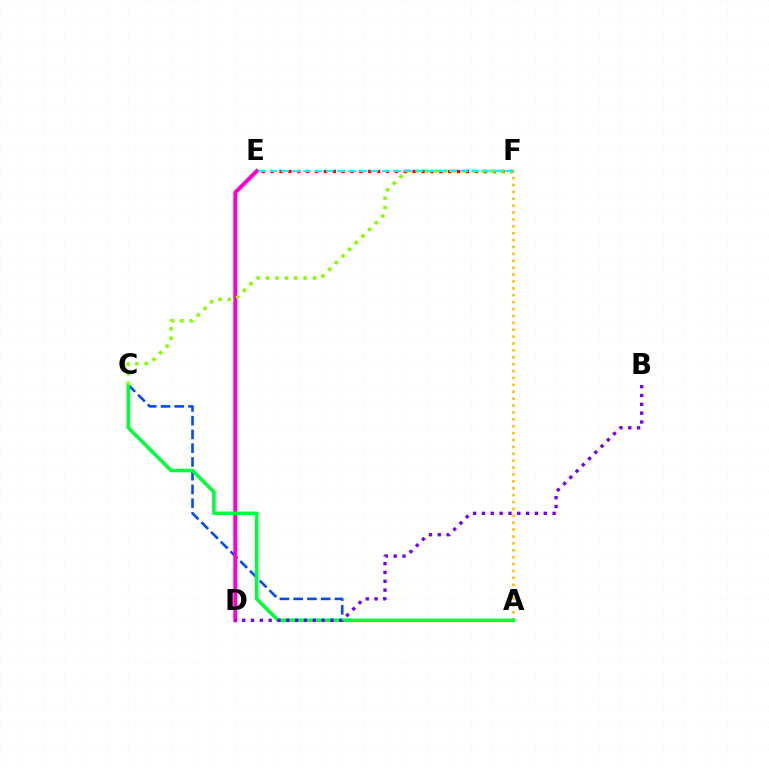{('E', 'F'): [{'color': '#ff0000', 'line_style': 'dotted', 'thickness': 2.41}, {'color': '#00fff6', 'line_style': 'dashed', 'thickness': 1.52}], ('A', 'C'): [{'color': '#004bff', 'line_style': 'dashed', 'thickness': 1.87}, {'color': '#00ff39', 'line_style': 'solid', 'thickness': 2.56}], ('D', 'E'): [{'color': '#ff00cf', 'line_style': 'solid', 'thickness': 2.85}], ('A', 'F'): [{'color': '#ffbd00', 'line_style': 'dotted', 'thickness': 1.87}], ('B', 'D'): [{'color': '#7200ff', 'line_style': 'dotted', 'thickness': 2.4}], ('C', 'F'): [{'color': '#84ff00', 'line_style': 'dotted', 'thickness': 2.55}]}